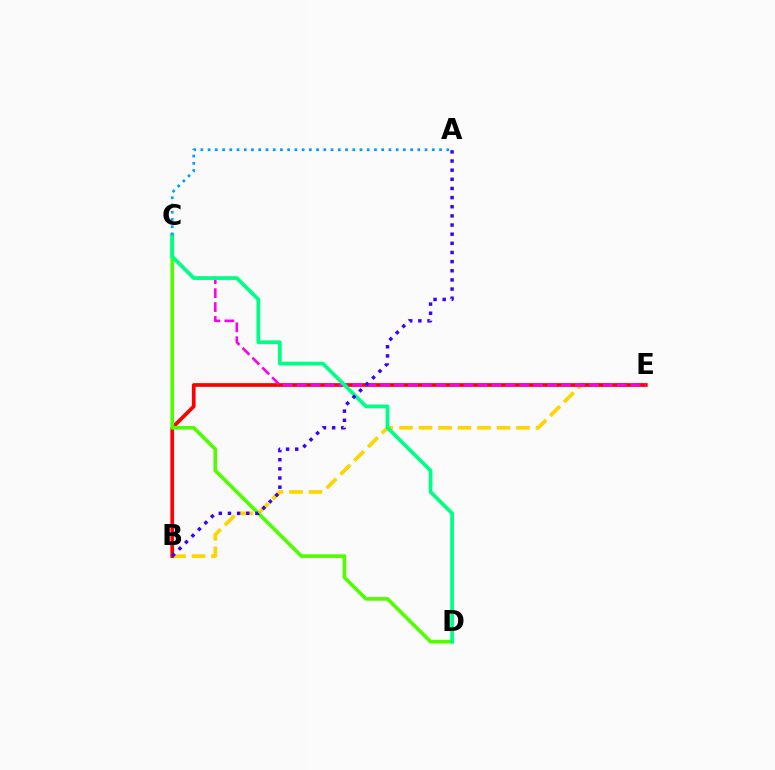{('B', 'E'): [{'color': '#ffd500', 'line_style': 'dashed', 'thickness': 2.65}, {'color': '#ff0000', 'line_style': 'solid', 'thickness': 2.67}], ('C', 'D'): [{'color': '#4fff00', 'line_style': 'solid', 'thickness': 2.62}, {'color': '#00ff86', 'line_style': 'solid', 'thickness': 2.7}], ('C', 'E'): [{'color': '#ff00ed', 'line_style': 'dashed', 'thickness': 1.89}], ('A', 'B'): [{'color': '#3700ff', 'line_style': 'dotted', 'thickness': 2.48}], ('A', 'C'): [{'color': '#009eff', 'line_style': 'dotted', 'thickness': 1.97}]}